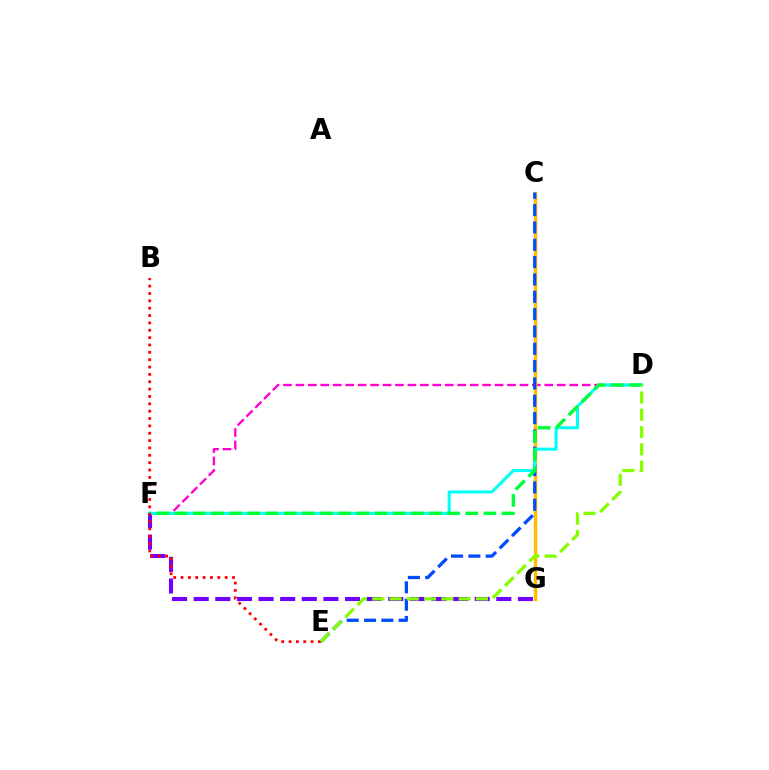{('D', 'F'): [{'color': '#ff00cf', 'line_style': 'dashed', 'thickness': 1.69}, {'color': '#00fff6', 'line_style': 'solid', 'thickness': 2.2}, {'color': '#00ff39', 'line_style': 'dashed', 'thickness': 2.47}], ('F', 'G'): [{'color': '#7200ff', 'line_style': 'dashed', 'thickness': 2.94}], ('C', 'G'): [{'color': '#ffbd00', 'line_style': 'solid', 'thickness': 2.48}], ('C', 'E'): [{'color': '#004bff', 'line_style': 'dashed', 'thickness': 2.35}], ('B', 'E'): [{'color': '#ff0000', 'line_style': 'dotted', 'thickness': 2.0}], ('D', 'E'): [{'color': '#84ff00', 'line_style': 'dashed', 'thickness': 2.35}]}